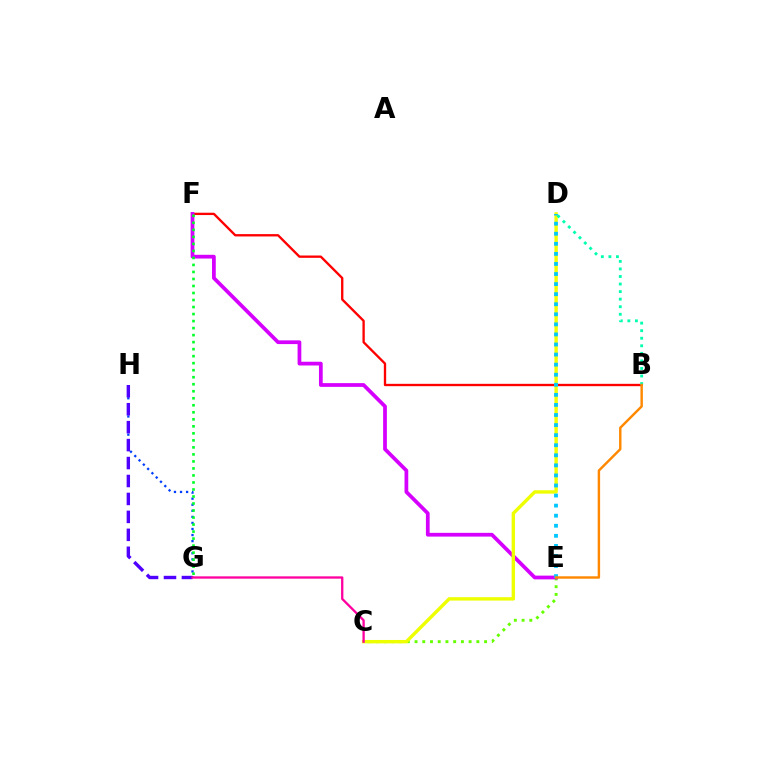{('C', 'E'): [{'color': '#66ff00', 'line_style': 'dotted', 'thickness': 2.1}], ('G', 'H'): [{'color': '#003fff', 'line_style': 'dotted', 'thickness': 1.65}, {'color': '#4f00ff', 'line_style': 'dashed', 'thickness': 2.44}], ('B', 'F'): [{'color': '#ff0000', 'line_style': 'solid', 'thickness': 1.68}], ('E', 'F'): [{'color': '#d600ff', 'line_style': 'solid', 'thickness': 2.7}], ('F', 'G'): [{'color': '#00ff27', 'line_style': 'dotted', 'thickness': 1.91}], ('C', 'D'): [{'color': '#eeff00', 'line_style': 'solid', 'thickness': 2.44}], ('C', 'G'): [{'color': '#ff00a0', 'line_style': 'solid', 'thickness': 1.66}], ('B', 'D'): [{'color': '#00ffaf', 'line_style': 'dotted', 'thickness': 2.05}], ('D', 'E'): [{'color': '#00c7ff', 'line_style': 'dotted', 'thickness': 2.74}], ('B', 'E'): [{'color': '#ff8800', 'line_style': 'solid', 'thickness': 1.75}]}